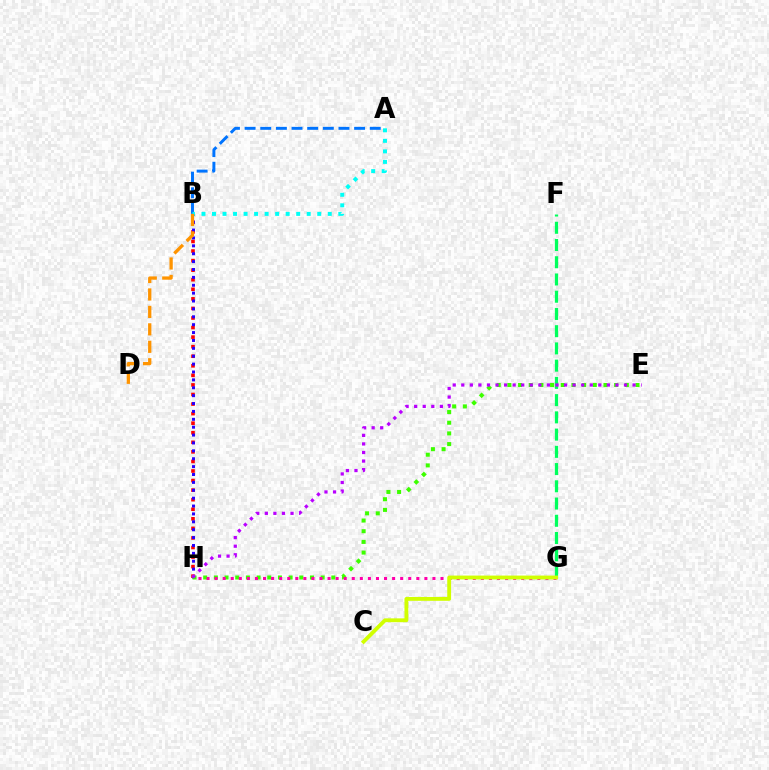{('B', 'H'): [{'color': '#ff0000', 'line_style': 'dotted', 'thickness': 2.6}, {'color': '#2500ff', 'line_style': 'dotted', 'thickness': 2.14}], ('E', 'H'): [{'color': '#3dff00', 'line_style': 'dotted', 'thickness': 2.9}, {'color': '#b900ff', 'line_style': 'dotted', 'thickness': 2.33}], ('F', 'G'): [{'color': '#00ff5c', 'line_style': 'dashed', 'thickness': 2.34}], ('A', 'B'): [{'color': '#0074ff', 'line_style': 'dashed', 'thickness': 2.13}, {'color': '#00fff6', 'line_style': 'dotted', 'thickness': 2.86}], ('G', 'H'): [{'color': '#ff00ac', 'line_style': 'dotted', 'thickness': 2.19}], ('B', 'D'): [{'color': '#ff9400', 'line_style': 'dashed', 'thickness': 2.37}], ('C', 'G'): [{'color': '#d1ff00', 'line_style': 'solid', 'thickness': 2.77}]}